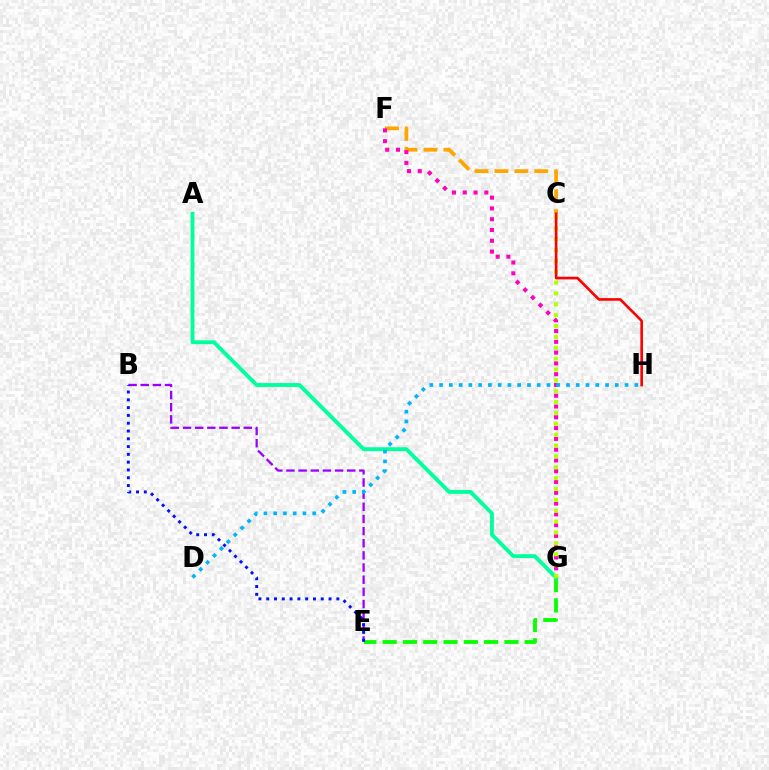{('E', 'G'): [{'color': '#08ff00', 'line_style': 'dashed', 'thickness': 2.76}], ('C', 'F'): [{'color': '#ffa500', 'line_style': 'dashed', 'thickness': 2.71}], ('B', 'E'): [{'color': '#9b00ff', 'line_style': 'dashed', 'thickness': 1.65}, {'color': '#0010ff', 'line_style': 'dotted', 'thickness': 2.12}], ('F', 'G'): [{'color': '#ff00bd', 'line_style': 'dotted', 'thickness': 2.93}], ('A', 'G'): [{'color': '#00ff9d', 'line_style': 'solid', 'thickness': 2.78}], ('D', 'H'): [{'color': '#00b5ff', 'line_style': 'dotted', 'thickness': 2.65}], ('C', 'G'): [{'color': '#b3ff00', 'line_style': 'dotted', 'thickness': 2.95}], ('C', 'H'): [{'color': '#ff0000', 'line_style': 'solid', 'thickness': 1.9}]}